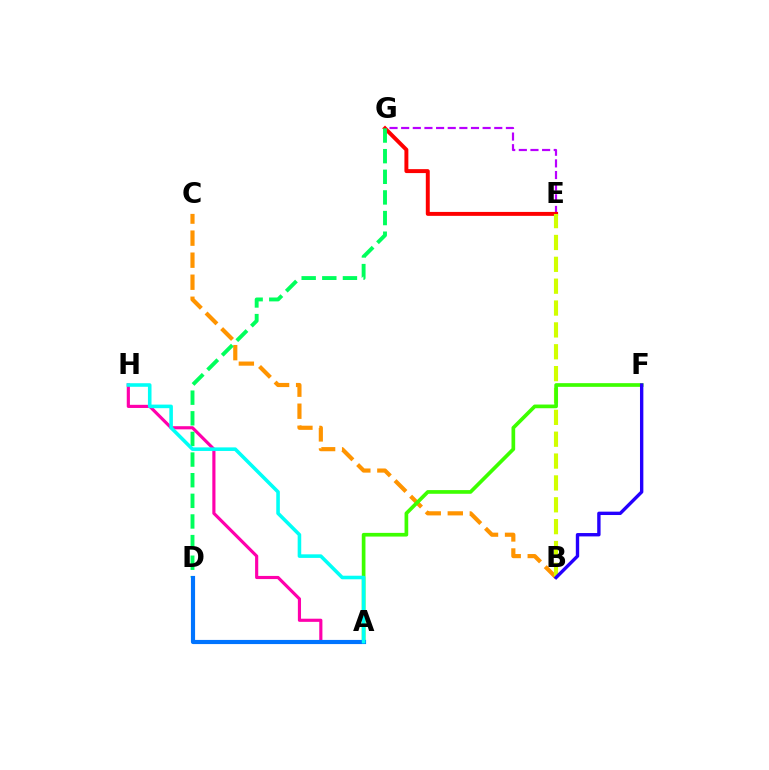{('B', 'C'): [{'color': '#ff9400', 'line_style': 'dashed', 'thickness': 2.99}], ('E', 'G'): [{'color': '#b900ff', 'line_style': 'dashed', 'thickness': 1.58}, {'color': '#ff0000', 'line_style': 'solid', 'thickness': 2.84}], ('A', 'H'): [{'color': '#ff00ac', 'line_style': 'solid', 'thickness': 2.27}, {'color': '#00fff6', 'line_style': 'solid', 'thickness': 2.57}], ('B', 'E'): [{'color': '#d1ff00', 'line_style': 'dashed', 'thickness': 2.97}], ('D', 'G'): [{'color': '#00ff5c', 'line_style': 'dashed', 'thickness': 2.8}], ('A', 'F'): [{'color': '#3dff00', 'line_style': 'solid', 'thickness': 2.65}], ('A', 'D'): [{'color': '#0074ff', 'line_style': 'solid', 'thickness': 2.99}], ('B', 'F'): [{'color': '#2500ff', 'line_style': 'solid', 'thickness': 2.43}]}